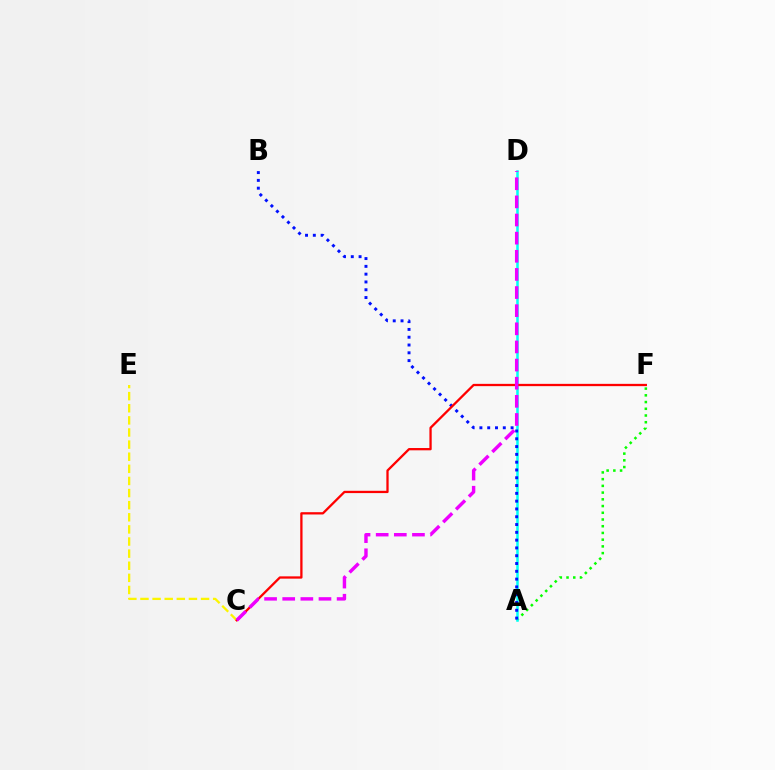{('A', 'F'): [{'color': '#08ff00', 'line_style': 'dotted', 'thickness': 1.83}], ('A', 'D'): [{'color': '#00fff6', 'line_style': 'solid', 'thickness': 1.82}], ('A', 'B'): [{'color': '#0010ff', 'line_style': 'dotted', 'thickness': 2.12}], ('C', 'E'): [{'color': '#fcf500', 'line_style': 'dashed', 'thickness': 1.65}], ('C', 'F'): [{'color': '#ff0000', 'line_style': 'solid', 'thickness': 1.65}], ('C', 'D'): [{'color': '#ee00ff', 'line_style': 'dashed', 'thickness': 2.46}]}